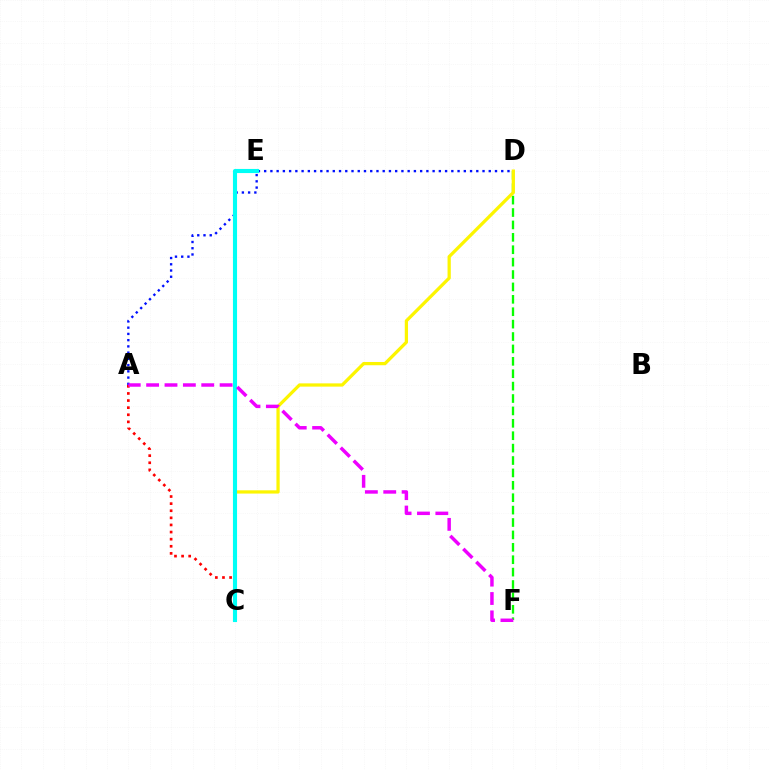{('D', 'F'): [{'color': '#08ff00', 'line_style': 'dashed', 'thickness': 1.68}], ('A', 'C'): [{'color': '#ff0000', 'line_style': 'dotted', 'thickness': 1.93}], ('A', 'D'): [{'color': '#0010ff', 'line_style': 'dotted', 'thickness': 1.7}], ('C', 'D'): [{'color': '#fcf500', 'line_style': 'solid', 'thickness': 2.34}], ('C', 'E'): [{'color': '#00fff6', 'line_style': 'solid', 'thickness': 2.96}], ('A', 'F'): [{'color': '#ee00ff', 'line_style': 'dashed', 'thickness': 2.5}]}